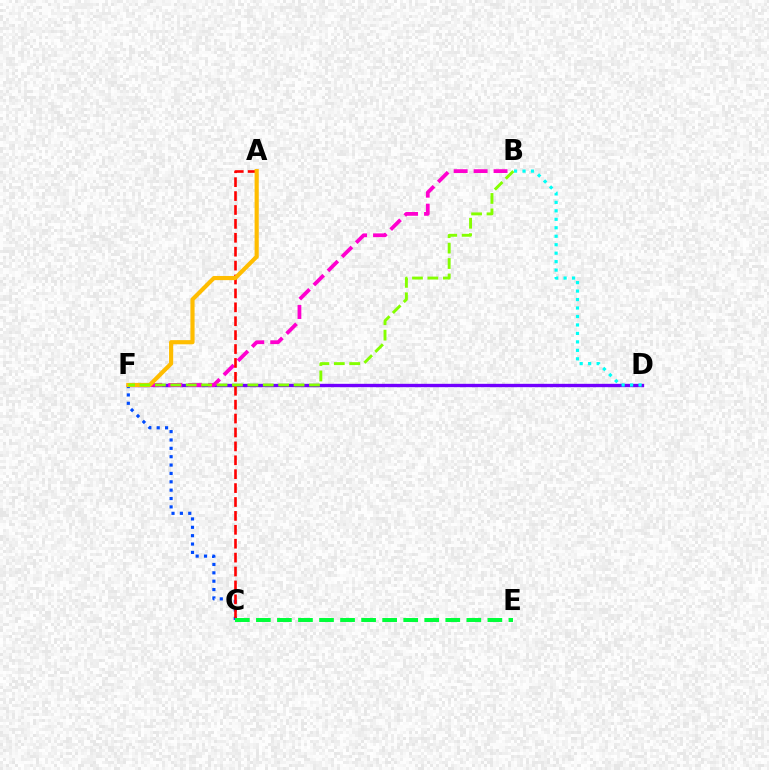{('D', 'F'): [{'color': '#7200ff', 'line_style': 'solid', 'thickness': 2.41}], ('B', 'F'): [{'color': '#ff00cf', 'line_style': 'dashed', 'thickness': 2.71}, {'color': '#84ff00', 'line_style': 'dashed', 'thickness': 2.09}], ('C', 'F'): [{'color': '#004bff', 'line_style': 'dotted', 'thickness': 2.27}], ('A', 'C'): [{'color': '#ff0000', 'line_style': 'dashed', 'thickness': 1.89}], ('C', 'E'): [{'color': '#00ff39', 'line_style': 'dashed', 'thickness': 2.86}], ('B', 'D'): [{'color': '#00fff6', 'line_style': 'dotted', 'thickness': 2.3}], ('A', 'F'): [{'color': '#ffbd00', 'line_style': 'solid', 'thickness': 2.99}]}